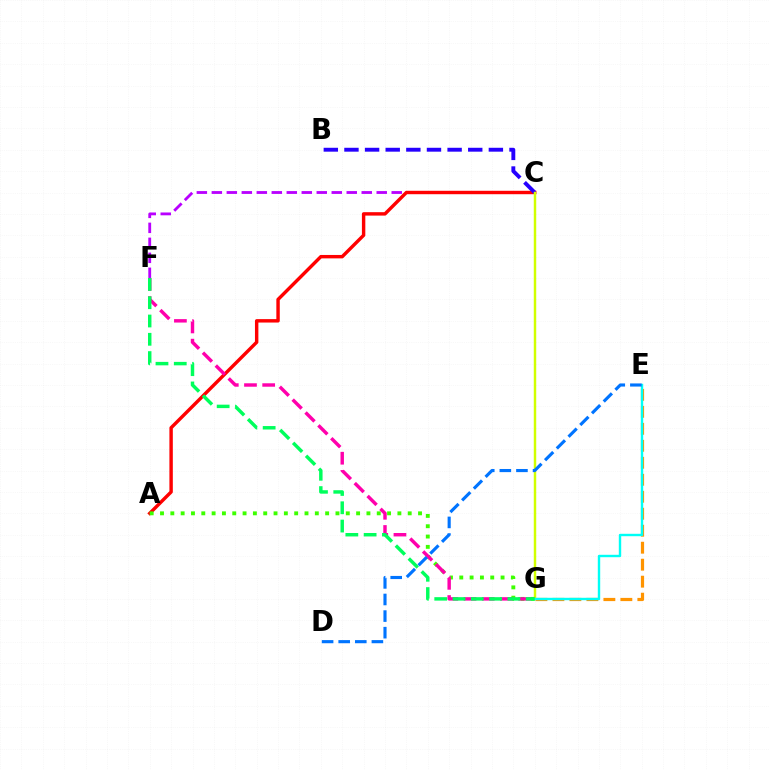{('C', 'F'): [{'color': '#b900ff', 'line_style': 'dashed', 'thickness': 2.04}], ('A', 'C'): [{'color': '#ff0000', 'line_style': 'solid', 'thickness': 2.46}], ('B', 'C'): [{'color': '#2500ff', 'line_style': 'dashed', 'thickness': 2.8}], ('C', 'G'): [{'color': '#d1ff00', 'line_style': 'solid', 'thickness': 1.77}], ('E', 'G'): [{'color': '#ff9400', 'line_style': 'dashed', 'thickness': 2.31}, {'color': '#00fff6', 'line_style': 'solid', 'thickness': 1.73}], ('A', 'G'): [{'color': '#3dff00', 'line_style': 'dotted', 'thickness': 2.8}], ('F', 'G'): [{'color': '#ff00ac', 'line_style': 'dashed', 'thickness': 2.47}, {'color': '#00ff5c', 'line_style': 'dashed', 'thickness': 2.48}], ('D', 'E'): [{'color': '#0074ff', 'line_style': 'dashed', 'thickness': 2.25}]}